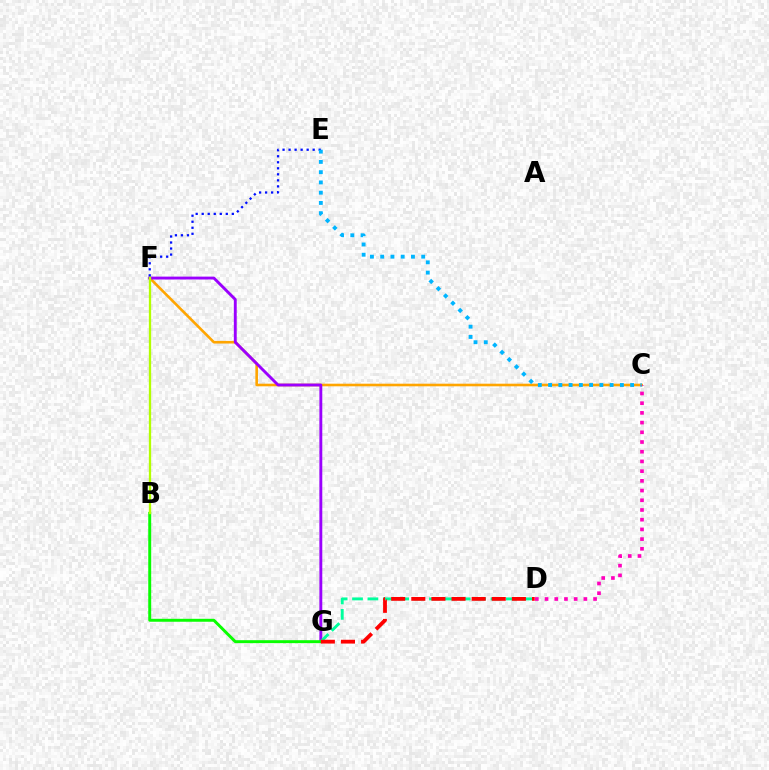{('C', 'F'): [{'color': '#ffa500', 'line_style': 'solid', 'thickness': 1.88}], ('F', 'G'): [{'color': '#9b00ff', 'line_style': 'solid', 'thickness': 2.08}], ('D', 'G'): [{'color': '#00ff9d', 'line_style': 'dashed', 'thickness': 2.09}, {'color': '#ff0000', 'line_style': 'dashed', 'thickness': 2.73}], ('E', 'F'): [{'color': '#0010ff', 'line_style': 'dotted', 'thickness': 1.64}], ('B', 'G'): [{'color': '#08ff00', 'line_style': 'solid', 'thickness': 2.12}], ('C', 'D'): [{'color': '#ff00bd', 'line_style': 'dotted', 'thickness': 2.64}], ('B', 'F'): [{'color': '#b3ff00', 'line_style': 'solid', 'thickness': 1.66}], ('C', 'E'): [{'color': '#00b5ff', 'line_style': 'dotted', 'thickness': 2.79}]}